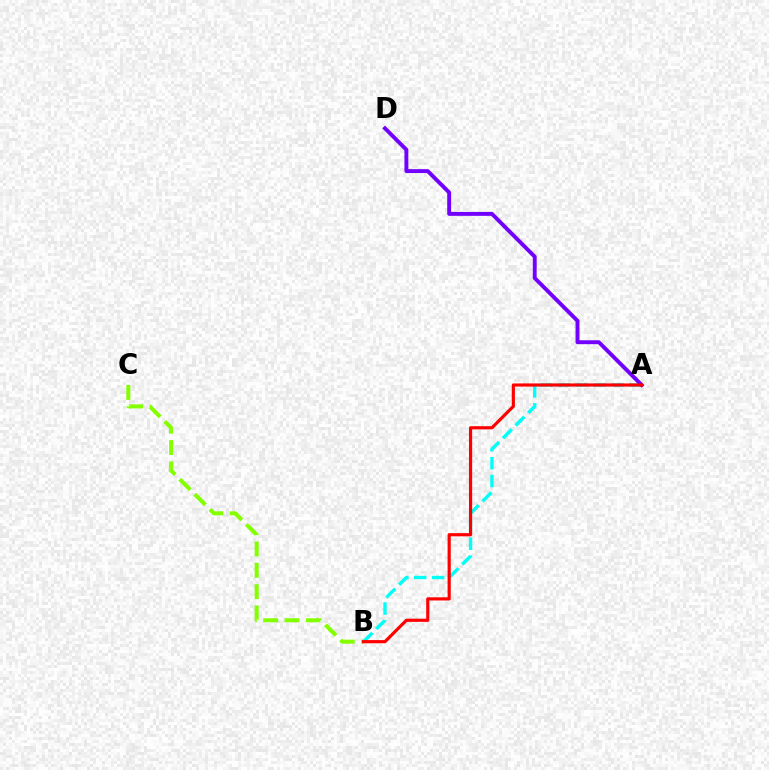{('A', 'B'): [{'color': '#00fff6', 'line_style': 'dashed', 'thickness': 2.43}, {'color': '#ff0000', 'line_style': 'solid', 'thickness': 2.28}], ('A', 'D'): [{'color': '#7200ff', 'line_style': 'solid', 'thickness': 2.82}], ('B', 'C'): [{'color': '#84ff00', 'line_style': 'dashed', 'thickness': 2.9}]}